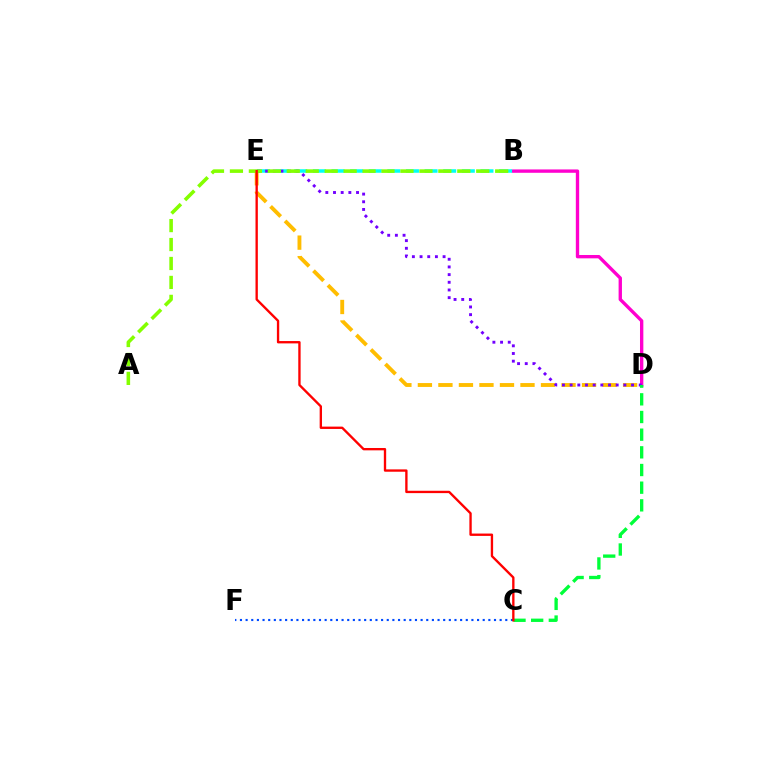{('D', 'E'): [{'color': '#ffbd00', 'line_style': 'dashed', 'thickness': 2.79}, {'color': '#7200ff', 'line_style': 'dotted', 'thickness': 2.09}], ('B', 'D'): [{'color': '#ff00cf', 'line_style': 'solid', 'thickness': 2.41}], ('B', 'E'): [{'color': '#00fff6', 'line_style': 'dashed', 'thickness': 2.53}], ('C', 'F'): [{'color': '#004bff', 'line_style': 'dotted', 'thickness': 1.53}], ('A', 'B'): [{'color': '#84ff00', 'line_style': 'dashed', 'thickness': 2.57}], ('C', 'D'): [{'color': '#00ff39', 'line_style': 'dashed', 'thickness': 2.4}], ('C', 'E'): [{'color': '#ff0000', 'line_style': 'solid', 'thickness': 1.69}]}